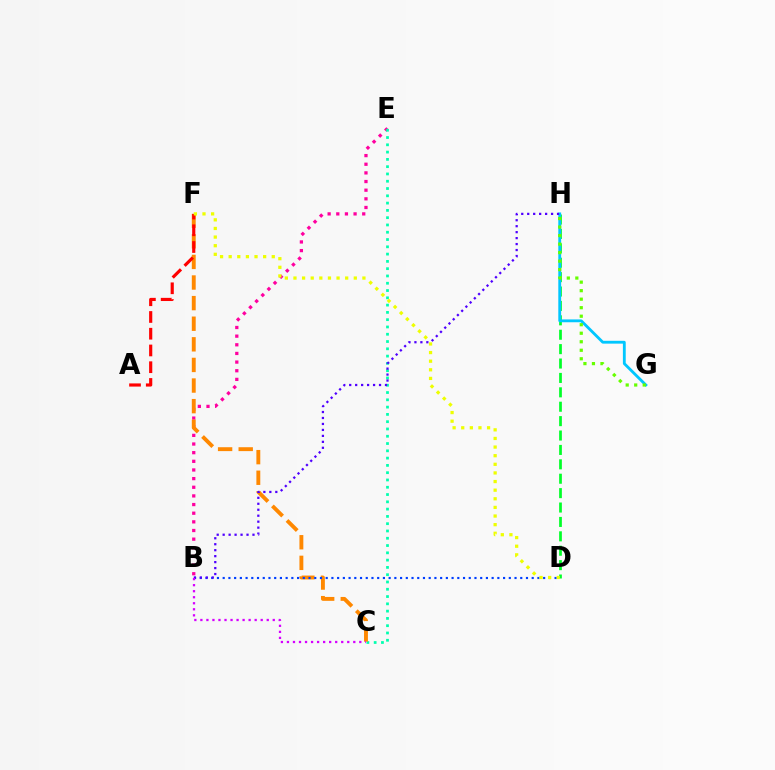{('B', 'E'): [{'color': '#ff00a0', 'line_style': 'dotted', 'thickness': 2.35}], ('D', 'H'): [{'color': '#00ff27', 'line_style': 'dashed', 'thickness': 1.96}], ('C', 'E'): [{'color': '#00ffaf', 'line_style': 'dotted', 'thickness': 1.98}], ('C', 'F'): [{'color': '#ff8800', 'line_style': 'dashed', 'thickness': 2.8}], ('B', 'D'): [{'color': '#003fff', 'line_style': 'dotted', 'thickness': 1.55}], ('A', 'F'): [{'color': '#ff0000', 'line_style': 'dashed', 'thickness': 2.27}], ('G', 'H'): [{'color': '#00c7ff', 'line_style': 'solid', 'thickness': 2.04}, {'color': '#66ff00', 'line_style': 'dotted', 'thickness': 2.31}], ('B', 'H'): [{'color': '#4f00ff', 'line_style': 'dotted', 'thickness': 1.62}], ('B', 'C'): [{'color': '#d600ff', 'line_style': 'dotted', 'thickness': 1.64}], ('D', 'F'): [{'color': '#eeff00', 'line_style': 'dotted', 'thickness': 2.34}]}